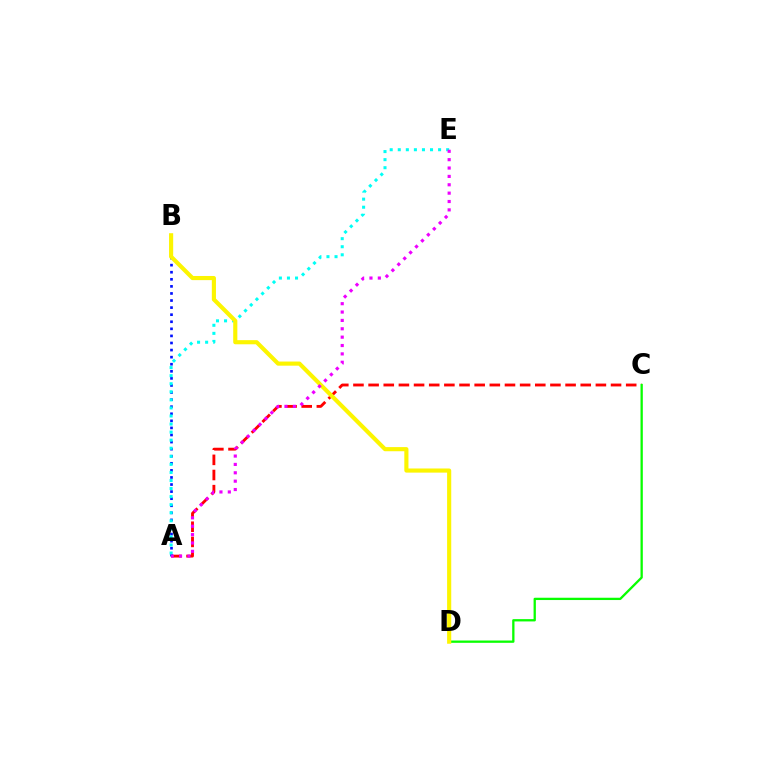{('A', 'C'): [{'color': '#ff0000', 'line_style': 'dashed', 'thickness': 2.06}], ('C', 'D'): [{'color': '#08ff00', 'line_style': 'solid', 'thickness': 1.66}], ('A', 'B'): [{'color': '#0010ff', 'line_style': 'dotted', 'thickness': 1.92}], ('A', 'E'): [{'color': '#00fff6', 'line_style': 'dotted', 'thickness': 2.19}, {'color': '#ee00ff', 'line_style': 'dotted', 'thickness': 2.27}], ('B', 'D'): [{'color': '#fcf500', 'line_style': 'solid', 'thickness': 2.98}]}